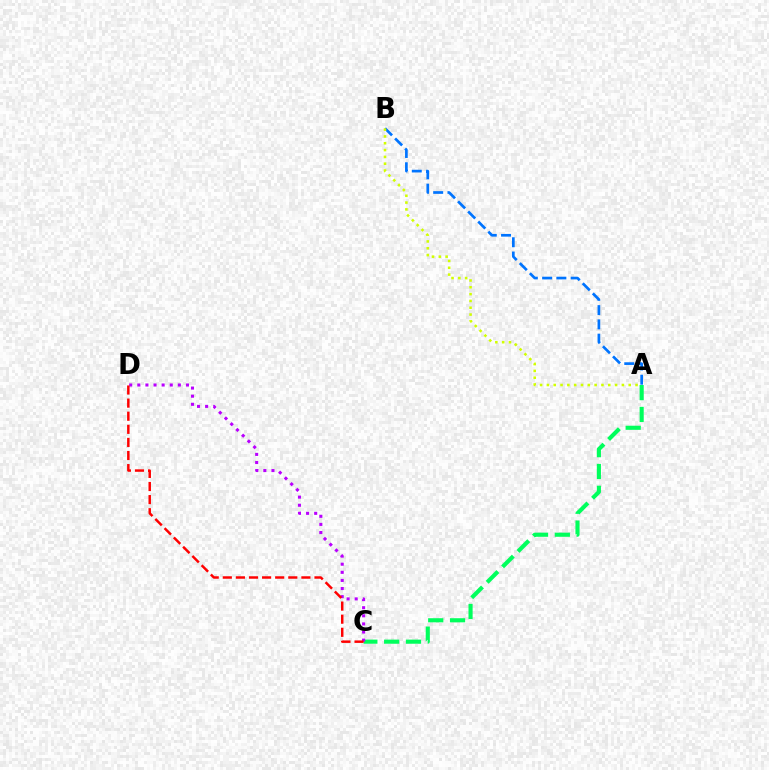{('A', 'B'): [{'color': '#0074ff', 'line_style': 'dashed', 'thickness': 1.94}, {'color': '#d1ff00', 'line_style': 'dotted', 'thickness': 1.85}], ('A', 'C'): [{'color': '#00ff5c', 'line_style': 'dashed', 'thickness': 2.96}], ('C', 'D'): [{'color': '#b900ff', 'line_style': 'dotted', 'thickness': 2.2}, {'color': '#ff0000', 'line_style': 'dashed', 'thickness': 1.78}]}